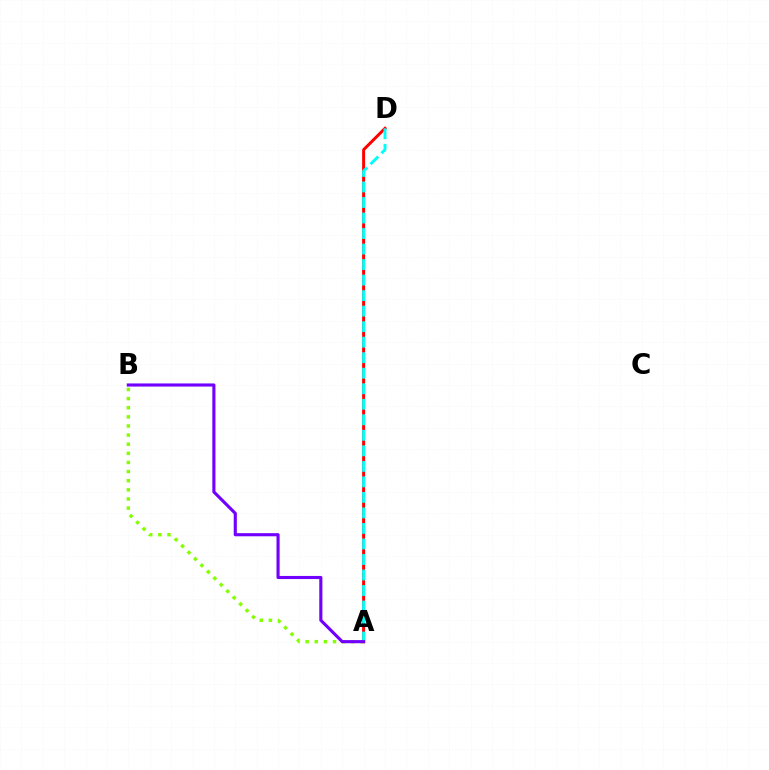{('A', 'D'): [{'color': '#ff0000', 'line_style': 'solid', 'thickness': 2.15}, {'color': '#00fff6', 'line_style': 'dashed', 'thickness': 2.11}], ('A', 'B'): [{'color': '#84ff00', 'line_style': 'dotted', 'thickness': 2.48}, {'color': '#7200ff', 'line_style': 'solid', 'thickness': 2.25}]}